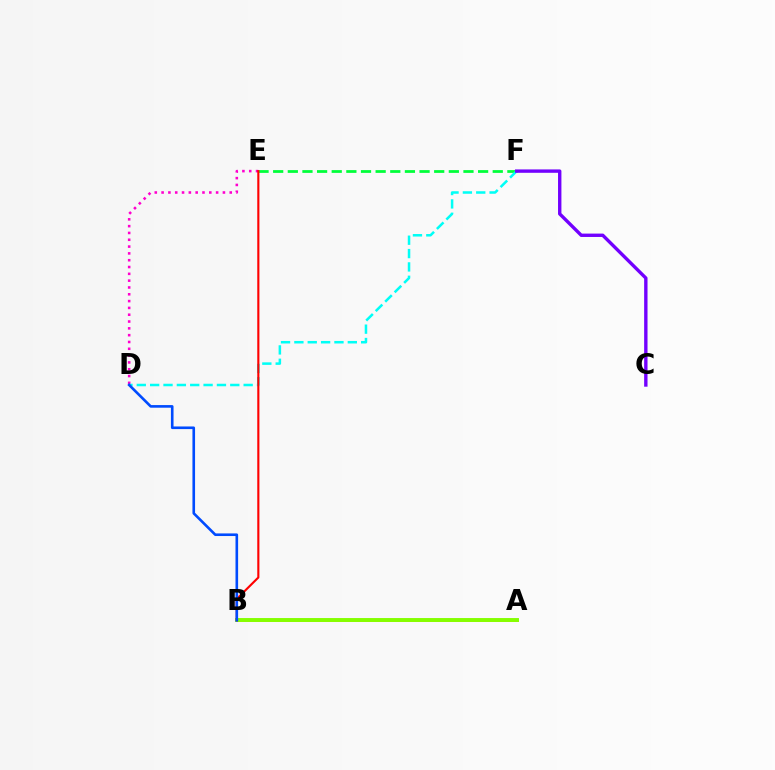{('A', 'B'): [{'color': '#ffbd00', 'line_style': 'solid', 'thickness': 2.15}, {'color': '#84ff00', 'line_style': 'solid', 'thickness': 2.81}], ('E', 'F'): [{'color': '#00ff39', 'line_style': 'dashed', 'thickness': 1.99}], ('D', 'E'): [{'color': '#ff00cf', 'line_style': 'dotted', 'thickness': 1.85}], ('D', 'F'): [{'color': '#00fff6', 'line_style': 'dashed', 'thickness': 1.81}], ('B', 'E'): [{'color': '#ff0000', 'line_style': 'solid', 'thickness': 1.53}], ('C', 'F'): [{'color': '#7200ff', 'line_style': 'solid', 'thickness': 2.43}], ('B', 'D'): [{'color': '#004bff', 'line_style': 'solid', 'thickness': 1.89}]}